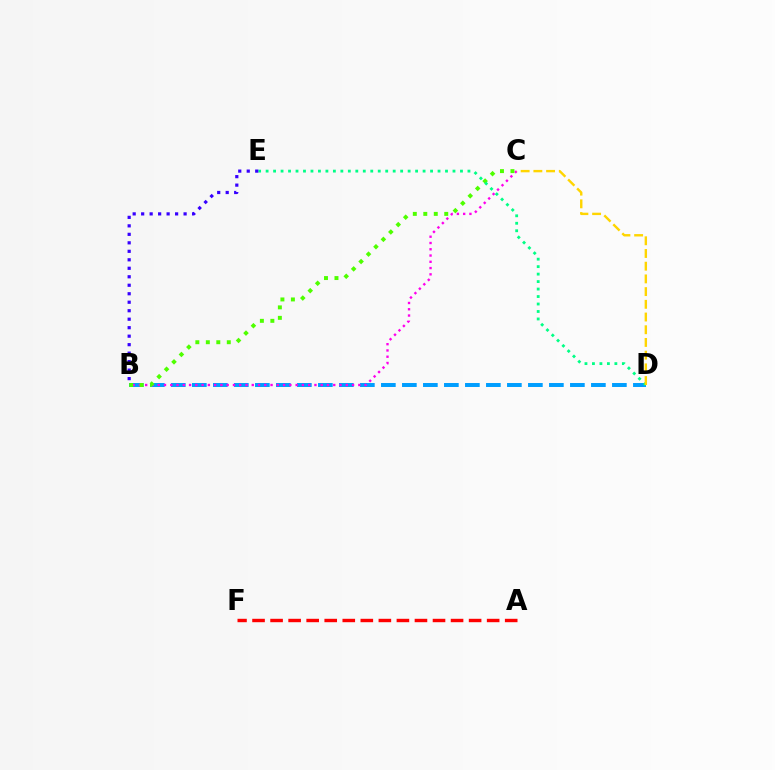{('B', 'D'): [{'color': '#009eff', 'line_style': 'dashed', 'thickness': 2.85}], ('B', 'C'): [{'color': '#ff00ed', 'line_style': 'dotted', 'thickness': 1.7}, {'color': '#4fff00', 'line_style': 'dotted', 'thickness': 2.85}], ('D', 'E'): [{'color': '#00ff86', 'line_style': 'dotted', 'thickness': 2.03}], ('B', 'E'): [{'color': '#3700ff', 'line_style': 'dotted', 'thickness': 2.31}], ('A', 'F'): [{'color': '#ff0000', 'line_style': 'dashed', 'thickness': 2.45}], ('C', 'D'): [{'color': '#ffd500', 'line_style': 'dashed', 'thickness': 1.73}]}